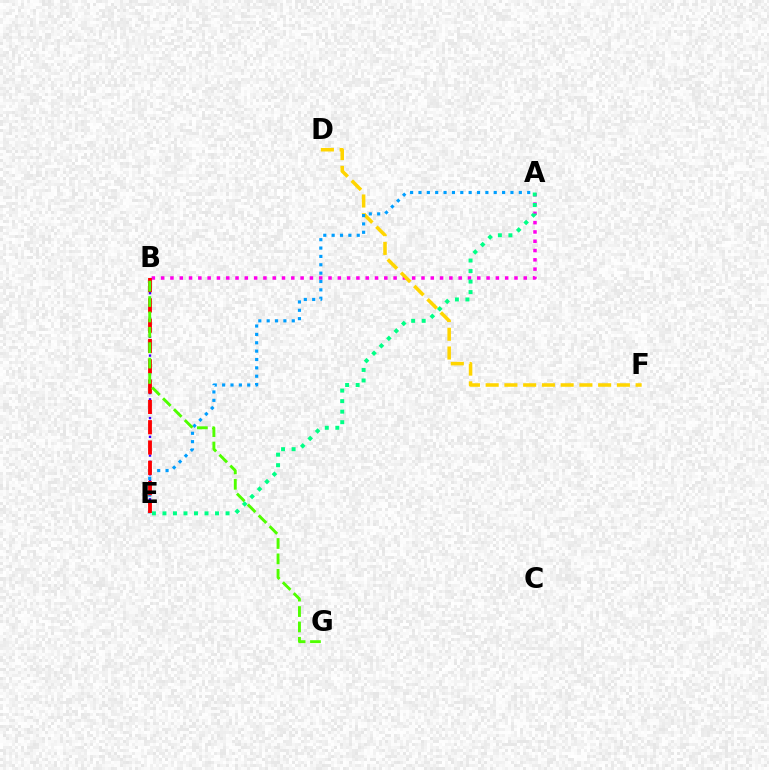{('B', 'E'): [{'color': '#3700ff', 'line_style': 'dotted', 'thickness': 1.7}, {'color': '#ff0000', 'line_style': 'dashed', 'thickness': 2.76}], ('A', 'B'): [{'color': '#ff00ed', 'line_style': 'dotted', 'thickness': 2.53}], ('D', 'F'): [{'color': '#ffd500', 'line_style': 'dashed', 'thickness': 2.55}], ('A', 'E'): [{'color': '#009eff', 'line_style': 'dotted', 'thickness': 2.27}, {'color': '#00ff86', 'line_style': 'dotted', 'thickness': 2.86}], ('B', 'G'): [{'color': '#4fff00', 'line_style': 'dashed', 'thickness': 2.09}]}